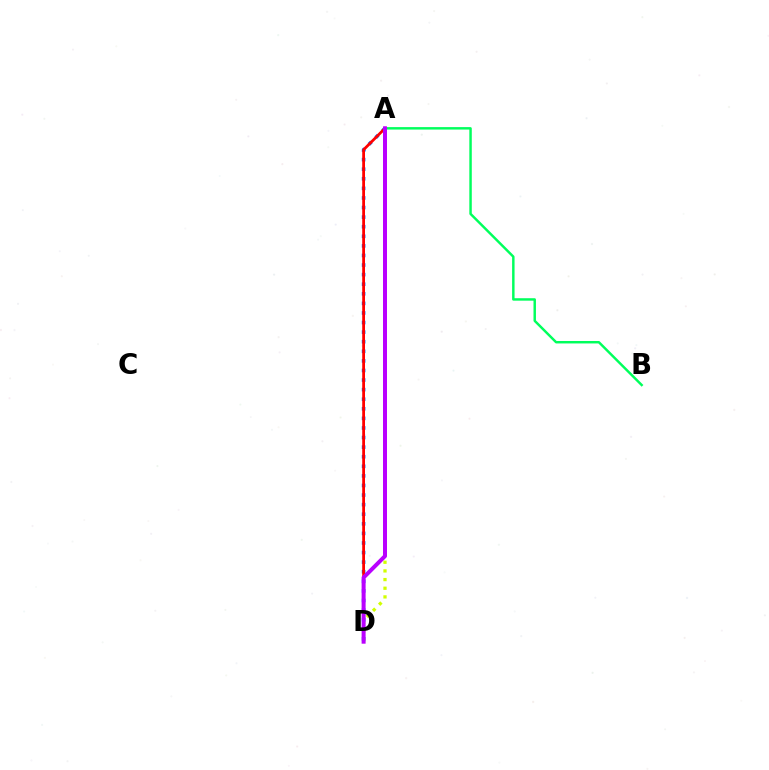{('A', 'D'): [{'color': '#0074ff', 'line_style': 'dotted', 'thickness': 2.6}, {'color': '#d1ff00', 'line_style': 'dotted', 'thickness': 2.35}, {'color': '#ff0000', 'line_style': 'solid', 'thickness': 2.0}, {'color': '#b900ff', 'line_style': 'solid', 'thickness': 2.88}], ('A', 'B'): [{'color': '#00ff5c', 'line_style': 'solid', 'thickness': 1.77}]}